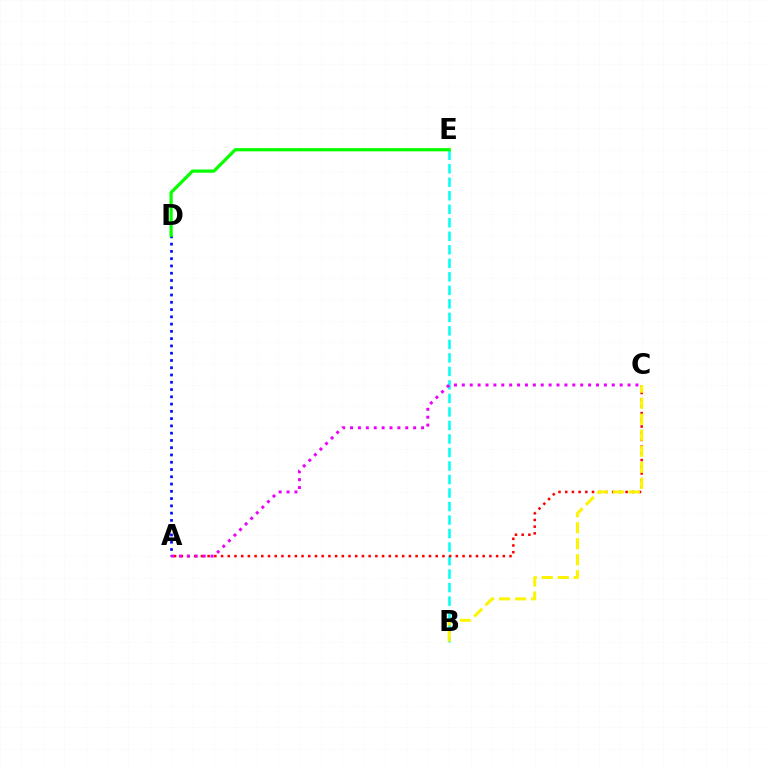{('B', 'E'): [{'color': '#00fff6', 'line_style': 'dashed', 'thickness': 1.84}], ('A', 'C'): [{'color': '#ff0000', 'line_style': 'dotted', 'thickness': 1.82}, {'color': '#ee00ff', 'line_style': 'dotted', 'thickness': 2.14}], ('A', 'D'): [{'color': '#0010ff', 'line_style': 'dotted', 'thickness': 1.98}], ('B', 'C'): [{'color': '#fcf500', 'line_style': 'dashed', 'thickness': 2.18}], ('D', 'E'): [{'color': '#08ff00', 'line_style': 'solid', 'thickness': 2.33}]}